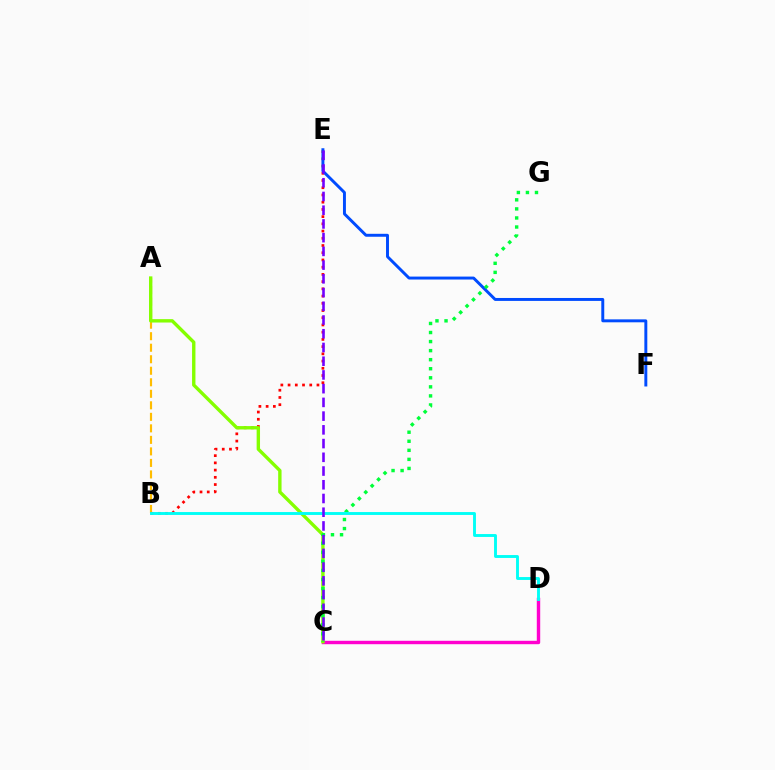{('C', 'D'): [{'color': '#ff00cf', 'line_style': 'solid', 'thickness': 2.45}], ('A', 'B'): [{'color': '#ffbd00', 'line_style': 'dashed', 'thickness': 1.56}], ('B', 'E'): [{'color': '#ff0000', 'line_style': 'dotted', 'thickness': 1.96}], ('E', 'F'): [{'color': '#004bff', 'line_style': 'solid', 'thickness': 2.12}], ('A', 'C'): [{'color': '#84ff00', 'line_style': 'solid', 'thickness': 2.43}], ('C', 'G'): [{'color': '#00ff39', 'line_style': 'dotted', 'thickness': 2.46}], ('B', 'D'): [{'color': '#00fff6', 'line_style': 'solid', 'thickness': 2.08}], ('C', 'E'): [{'color': '#7200ff', 'line_style': 'dashed', 'thickness': 1.86}]}